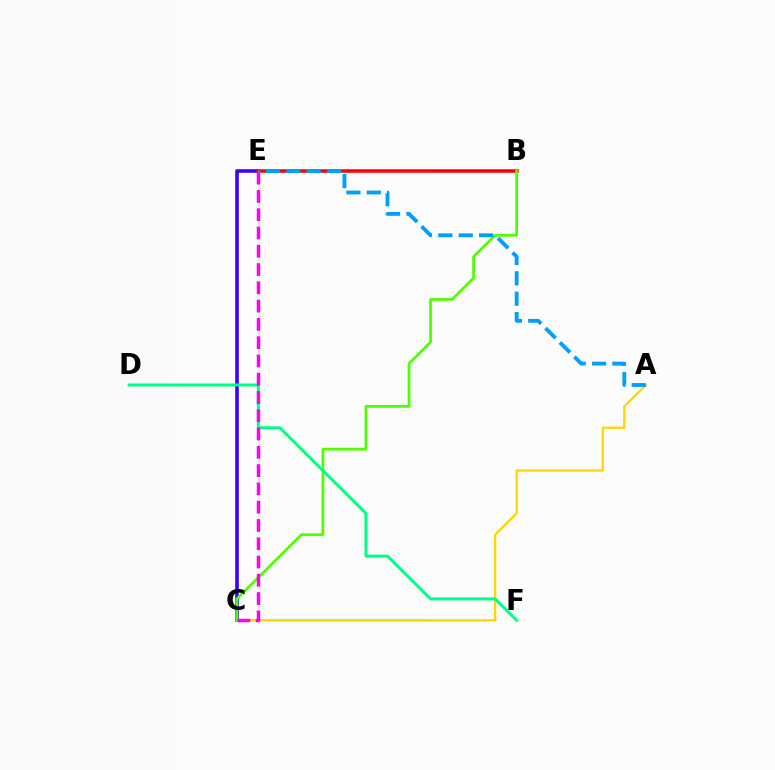{('C', 'E'): [{'color': '#3700ff', 'line_style': 'solid', 'thickness': 2.57}, {'color': '#ff00ed', 'line_style': 'dashed', 'thickness': 2.48}], ('B', 'E'): [{'color': '#ff0000', 'line_style': 'solid', 'thickness': 2.53}], ('A', 'C'): [{'color': '#ffd500', 'line_style': 'solid', 'thickness': 1.63}], ('B', 'C'): [{'color': '#4fff00', 'line_style': 'solid', 'thickness': 1.97}], ('D', 'F'): [{'color': '#00ff86', 'line_style': 'solid', 'thickness': 2.14}], ('A', 'E'): [{'color': '#009eff', 'line_style': 'dashed', 'thickness': 2.77}]}